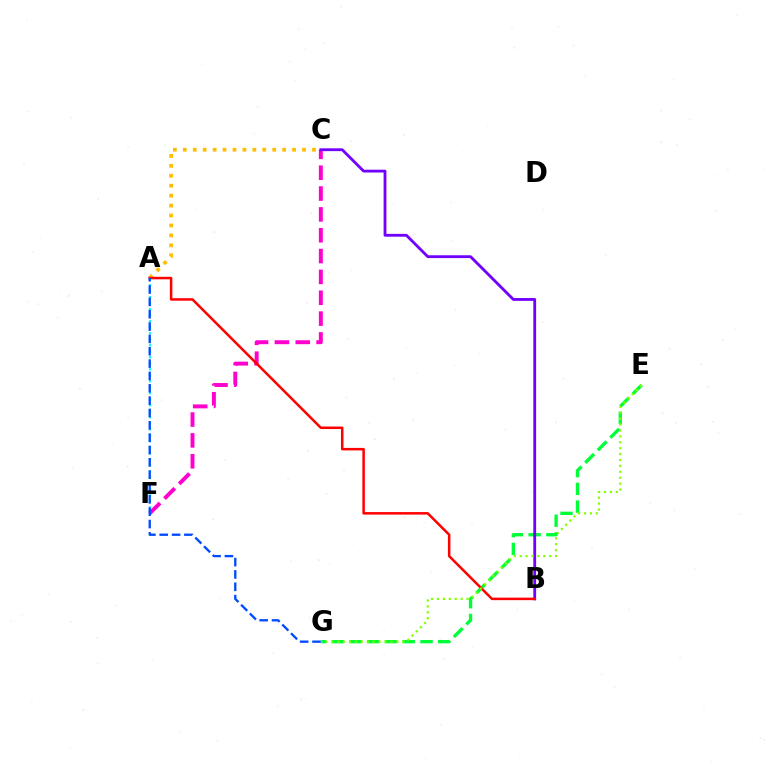{('A', 'C'): [{'color': '#ffbd00', 'line_style': 'dotted', 'thickness': 2.7}], ('C', 'F'): [{'color': '#ff00cf', 'line_style': 'dashed', 'thickness': 2.83}], ('E', 'G'): [{'color': '#00ff39', 'line_style': 'dashed', 'thickness': 2.41}, {'color': '#84ff00', 'line_style': 'dotted', 'thickness': 1.61}], ('B', 'C'): [{'color': '#7200ff', 'line_style': 'solid', 'thickness': 2.03}], ('A', 'B'): [{'color': '#ff0000', 'line_style': 'solid', 'thickness': 1.81}], ('A', 'F'): [{'color': '#00fff6', 'line_style': 'dotted', 'thickness': 1.63}], ('A', 'G'): [{'color': '#004bff', 'line_style': 'dashed', 'thickness': 1.68}]}